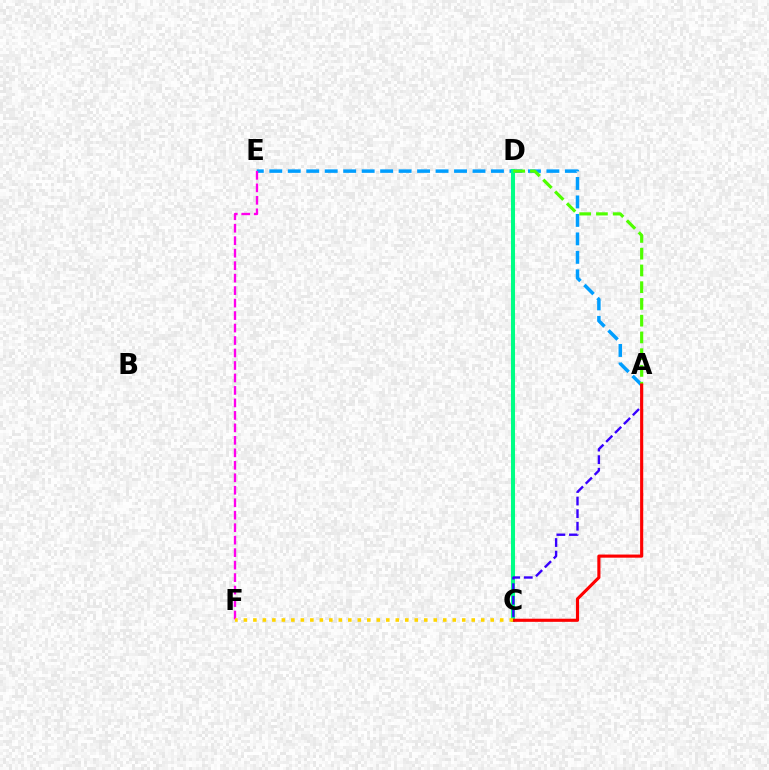{('A', 'E'): [{'color': '#009eff', 'line_style': 'dashed', 'thickness': 2.51}], ('E', 'F'): [{'color': '#ff00ed', 'line_style': 'dashed', 'thickness': 1.7}], ('C', 'D'): [{'color': '#00ff86', 'line_style': 'solid', 'thickness': 2.91}], ('A', 'C'): [{'color': '#3700ff', 'line_style': 'dashed', 'thickness': 1.71}, {'color': '#ff0000', 'line_style': 'solid', 'thickness': 2.25}], ('A', 'D'): [{'color': '#4fff00', 'line_style': 'dashed', 'thickness': 2.28}], ('C', 'F'): [{'color': '#ffd500', 'line_style': 'dotted', 'thickness': 2.58}]}